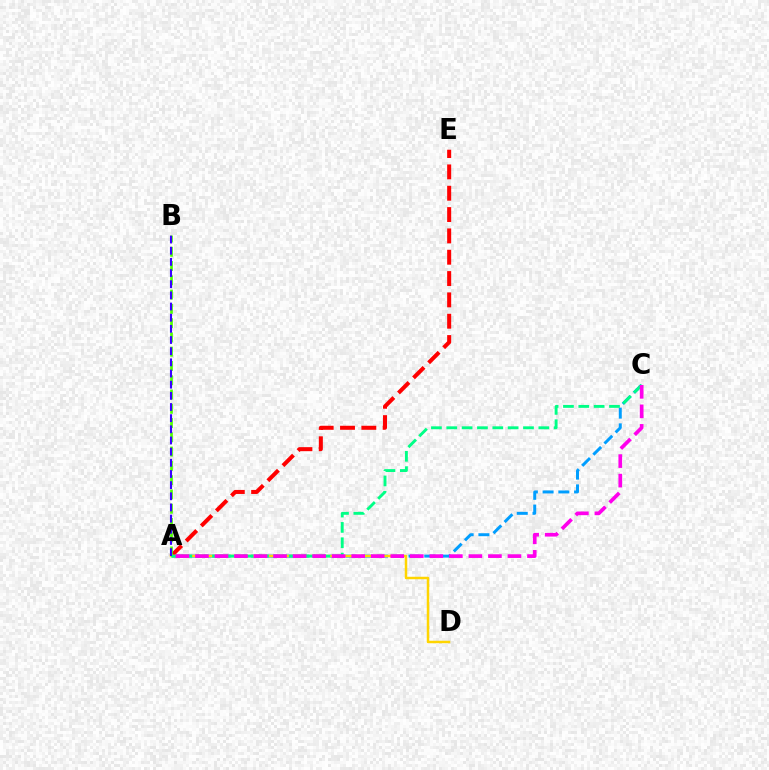{('A', 'C'): [{'color': '#009eff', 'line_style': 'dashed', 'thickness': 2.14}, {'color': '#00ff86', 'line_style': 'dashed', 'thickness': 2.08}, {'color': '#ff00ed', 'line_style': 'dashed', 'thickness': 2.65}], ('A', 'E'): [{'color': '#ff0000', 'line_style': 'dashed', 'thickness': 2.9}], ('A', 'B'): [{'color': '#4fff00', 'line_style': 'dashed', 'thickness': 1.94}, {'color': '#3700ff', 'line_style': 'dashed', 'thickness': 1.52}], ('A', 'D'): [{'color': '#ffd500', 'line_style': 'solid', 'thickness': 1.79}]}